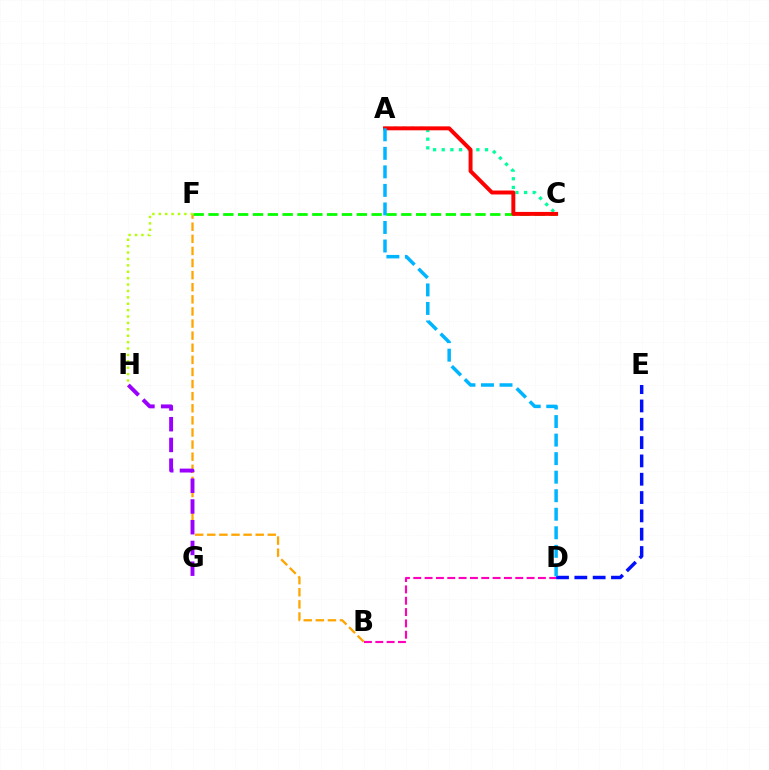{('A', 'C'): [{'color': '#00ff9d', 'line_style': 'dotted', 'thickness': 2.35}, {'color': '#ff0000', 'line_style': 'solid', 'thickness': 2.84}], ('D', 'E'): [{'color': '#0010ff', 'line_style': 'dashed', 'thickness': 2.49}], ('B', 'F'): [{'color': '#ffa500', 'line_style': 'dashed', 'thickness': 1.64}], ('C', 'F'): [{'color': '#08ff00', 'line_style': 'dashed', 'thickness': 2.01}], ('B', 'D'): [{'color': '#ff00bd', 'line_style': 'dashed', 'thickness': 1.54}], ('G', 'H'): [{'color': '#9b00ff', 'line_style': 'dashed', 'thickness': 2.82}], ('F', 'H'): [{'color': '#b3ff00', 'line_style': 'dotted', 'thickness': 1.74}], ('A', 'D'): [{'color': '#00b5ff', 'line_style': 'dashed', 'thickness': 2.52}]}